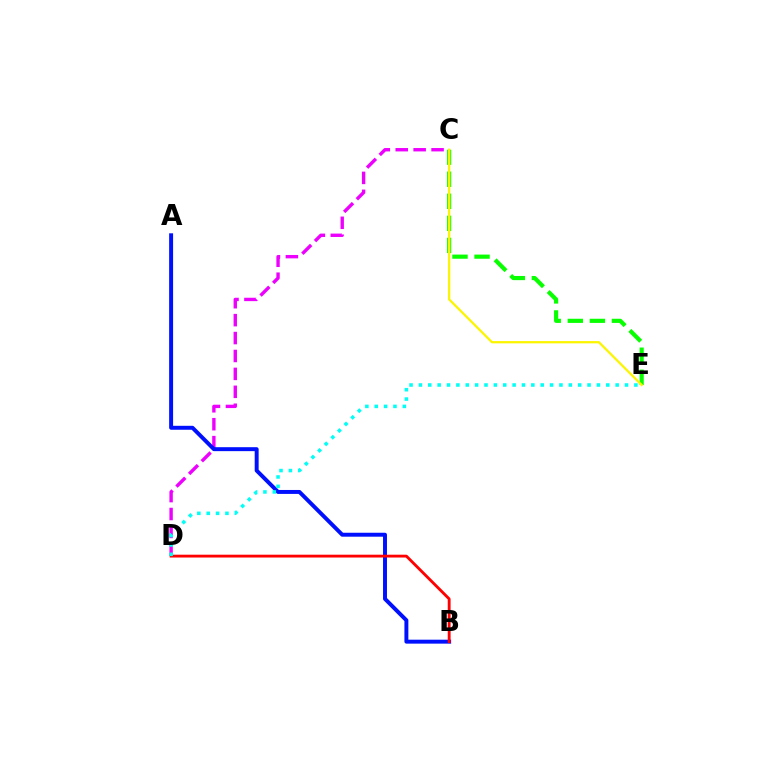{('C', 'D'): [{'color': '#ee00ff', 'line_style': 'dashed', 'thickness': 2.43}], ('A', 'B'): [{'color': '#0010ff', 'line_style': 'solid', 'thickness': 2.84}], ('C', 'E'): [{'color': '#08ff00', 'line_style': 'dashed', 'thickness': 3.0}, {'color': '#fcf500', 'line_style': 'solid', 'thickness': 1.63}], ('B', 'D'): [{'color': '#ff0000', 'line_style': 'solid', 'thickness': 2.05}], ('D', 'E'): [{'color': '#00fff6', 'line_style': 'dotted', 'thickness': 2.55}]}